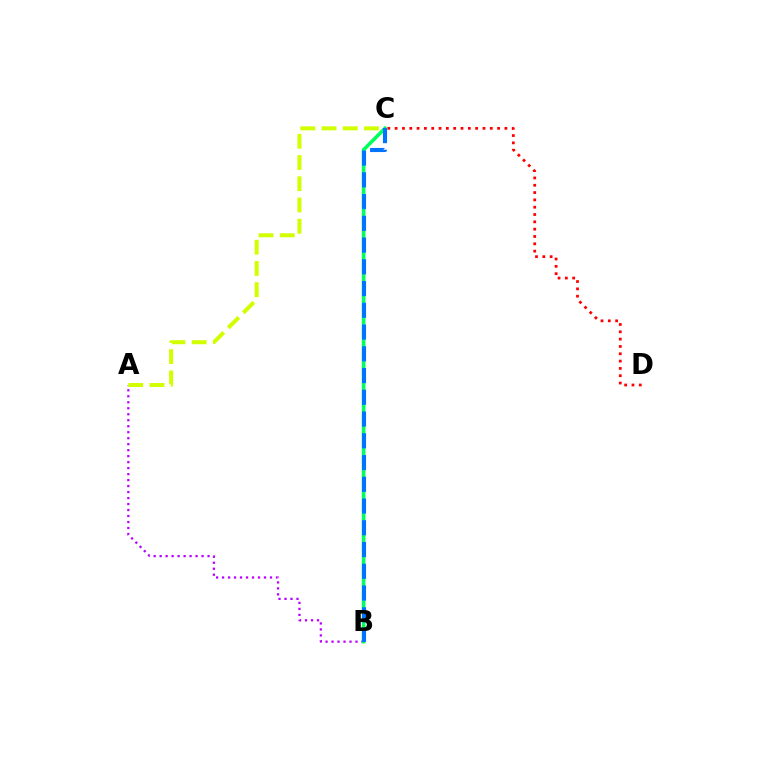{('A', 'B'): [{'color': '#b900ff', 'line_style': 'dotted', 'thickness': 1.63}], ('C', 'D'): [{'color': '#ff0000', 'line_style': 'dotted', 'thickness': 1.99}], ('B', 'C'): [{'color': '#00ff5c', 'line_style': 'solid', 'thickness': 2.59}, {'color': '#0074ff', 'line_style': 'dashed', 'thickness': 2.95}], ('A', 'C'): [{'color': '#d1ff00', 'line_style': 'dashed', 'thickness': 2.89}]}